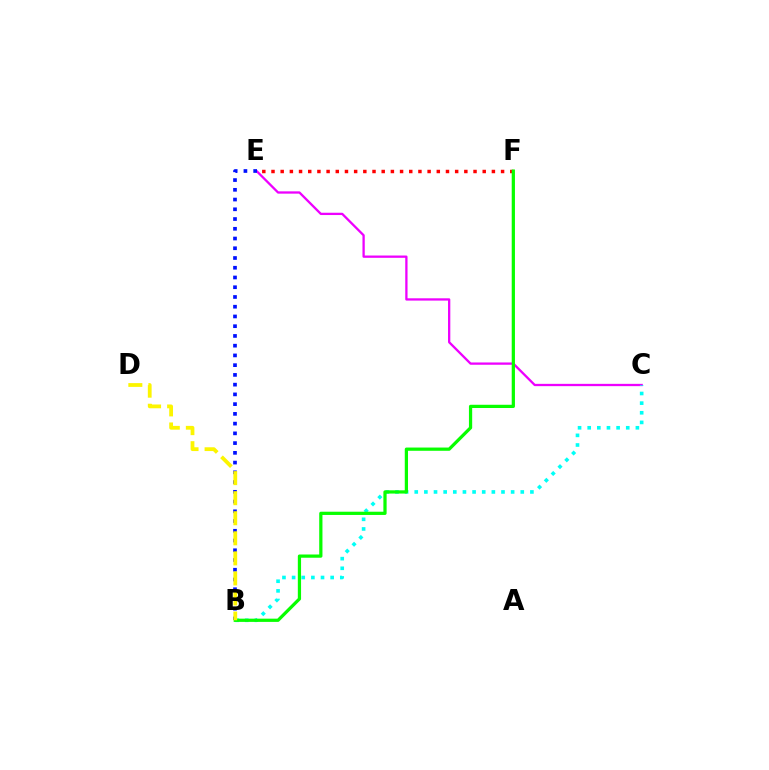{('E', 'F'): [{'color': '#ff0000', 'line_style': 'dotted', 'thickness': 2.5}], ('C', 'E'): [{'color': '#ee00ff', 'line_style': 'solid', 'thickness': 1.65}], ('B', 'C'): [{'color': '#00fff6', 'line_style': 'dotted', 'thickness': 2.62}], ('B', 'E'): [{'color': '#0010ff', 'line_style': 'dotted', 'thickness': 2.65}], ('B', 'F'): [{'color': '#08ff00', 'line_style': 'solid', 'thickness': 2.33}], ('B', 'D'): [{'color': '#fcf500', 'line_style': 'dashed', 'thickness': 2.73}]}